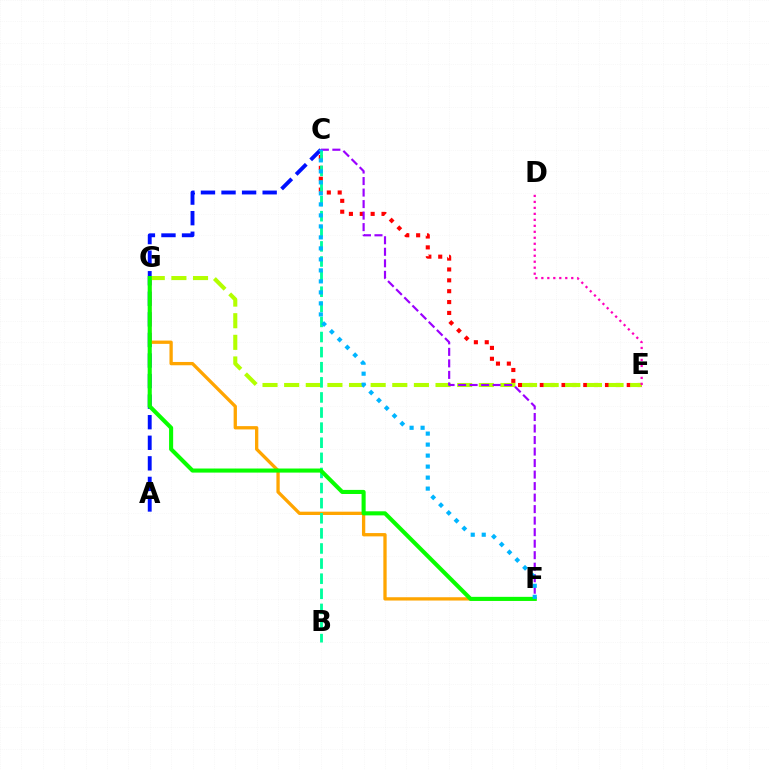{('A', 'C'): [{'color': '#0010ff', 'line_style': 'dashed', 'thickness': 2.79}], ('F', 'G'): [{'color': '#ffa500', 'line_style': 'solid', 'thickness': 2.38}, {'color': '#08ff00', 'line_style': 'solid', 'thickness': 2.94}], ('C', 'E'): [{'color': '#ff0000', 'line_style': 'dotted', 'thickness': 2.95}], ('E', 'G'): [{'color': '#b3ff00', 'line_style': 'dashed', 'thickness': 2.94}], ('C', 'F'): [{'color': '#9b00ff', 'line_style': 'dashed', 'thickness': 1.56}, {'color': '#00b5ff', 'line_style': 'dotted', 'thickness': 2.99}], ('B', 'C'): [{'color': '#00ff9d', 'line_style': 'dashed', 'thickness': 2.05}], ('D', 'E'): [{'color': '#ff00bd', 'line_style': 'dotted', 'thickness': 1.63}]}